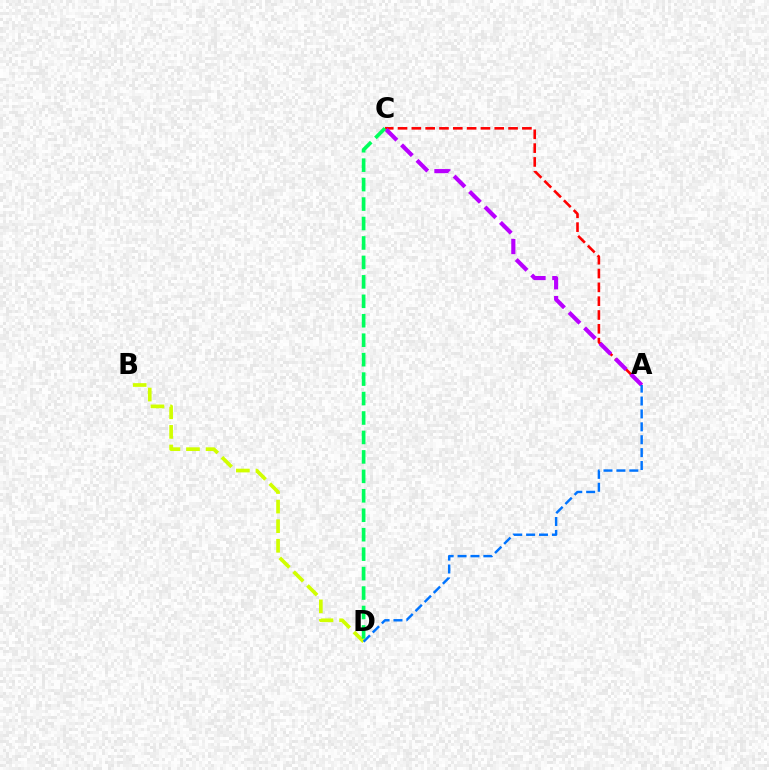{('A', 'C'): [{'color': '#ff0000', 'line_style': 'dashed', 'thickness': 1.88}, {'color': '#b900ff', 'line_style': 'dashed', 'thickness': 2.97}], ('B', 'D'): [{'color': '#d1ff00', 'line_style': 'dashed', 'thickness': 2.66}], ('A', 'D'): [{'color': '#0074ff', 'line_style': 'dashed', 'thickness': 1.75}], ('C', 'D'): [{'color': '#00ff5c', 'line_style': 'dashed', 'thickness': 2.64}]}